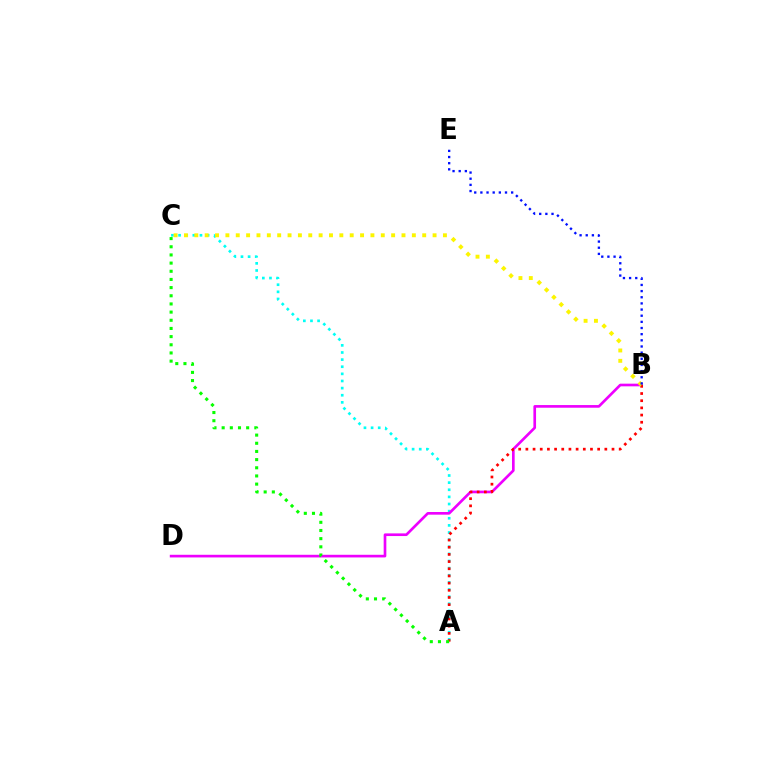{('A', 'C'): [{'color': '#00fff6', 'line_style': 'dotted', 'thickness': 1.94}, {'color': '#08ff00', 'line_style': 'dotted', 'thickness': 2.22}], ('B', 'D'): [{'color': '#ee00ff', 'line_style': 'solid', 'thickness': 1.92}], ('A', 'B'): [{'color': '#ff0000', 'line_style': 'dotted', 'thickness': 1.95}], ('B', 'C'): [{'color': '#fcf500', 'line_style': 'dotted', 'thickness': 2.81}], ('B', 'E'): [{'color': '#0010ff', 'line_style': 'dotted', 'thickness': 1.67}]}